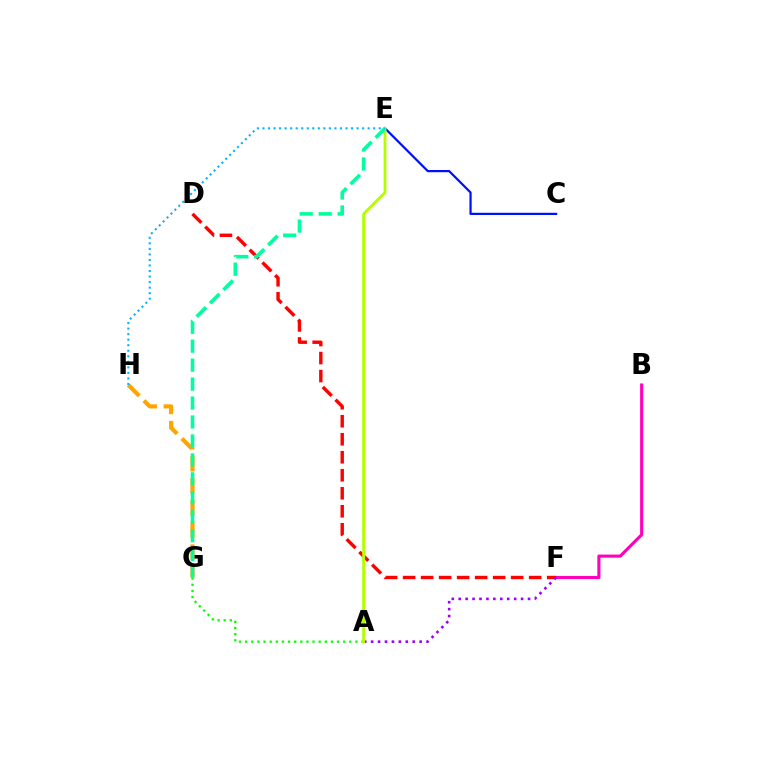{('G', 'H'): [{'color': '#ffa500', 'line_style': 'dashed', 'thickness': 3.0}], ('B', 'F'): [{'color': '#ff00bd', 'line_style': 'solid', 'thickness': 2.24}], ('A', 'G'): [{'color': '#08ff00', 'line_style': 'dotted', 'thickness': 1.66}], ('D', 'F'): [{'color': '#ff0000', 'line_style': 'dashed', 'thickness': 2.45}], ('A', 'F'): [{'color': '#9b00ff', 'line_style': 'dotted', 'thickness': 1.88}], ('C', 'E'): [{'color': '#0010ff', 'line_style': 'solid', 'thickness': 1.6}], ('A', 'E'): [{'color': '#b3ff00', 'line_style': 'solid', 'thickness': 2.06}], ('E', 'G'): [{'color': '#00ff9d', 'line_style': 'dashed', 'thickness': 2.57}], ('E', 'H'): [{'color': '#00b5ff', 'line_style': 'dotted', 'thickness': 1.5}]}